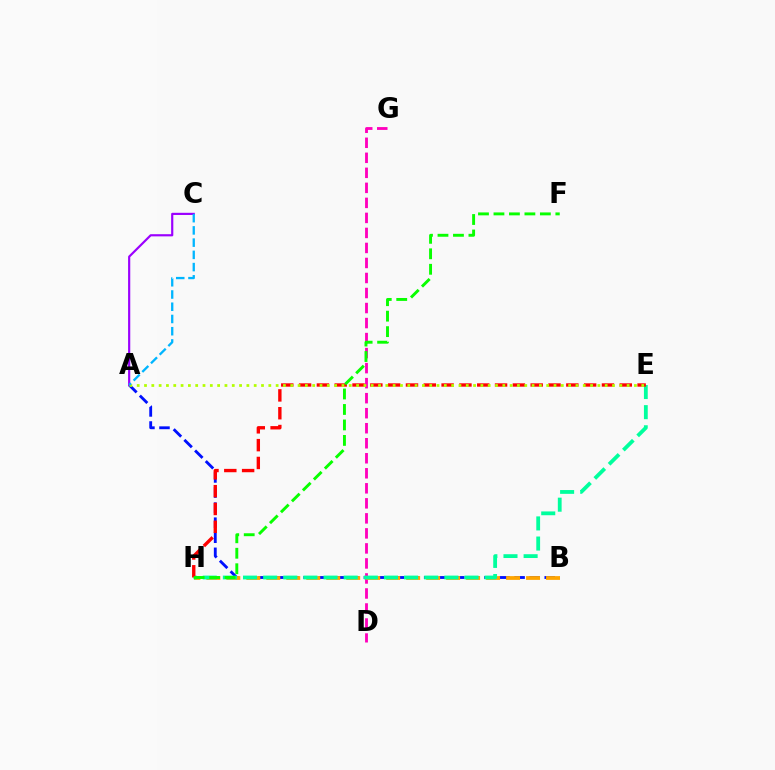{('D', 'G'): [{'color': '#ff00bd', 'line_style': 'dashed', 'thickness': 2.04}], ('A', 'B'): [{'color': '#0010ff', 'line_style': 'dashed', 'thickness': 2.05}], ('B', 'H'): [{'color': '#ffa500', 'line_style': 'dashed', 'thickness': 2.71}], ('E', 'H'): [{'color': '#00ff9d', 'line_style': 'dashed', 'thickness': 2.73}, {'color': '#ff0000', 'line_style': 'dashed', 'thickness': 2.42}], ('A', 'C'): [{'color': '#9b00ff', 'line_style': 'solid', 'thickness': 1.56}, {'color': '#00b5ff', 'line_style': 'dashed', 'thickness': 1.66}], ('F', 'H'): [{'color': '#08ff00', 'line_style': 'dashed', 'thickness': 2.1}], ('A', 'E'): [{'color': '#b3ff00', 'line_style': 'dotted', 'thickness': 1.99}]}